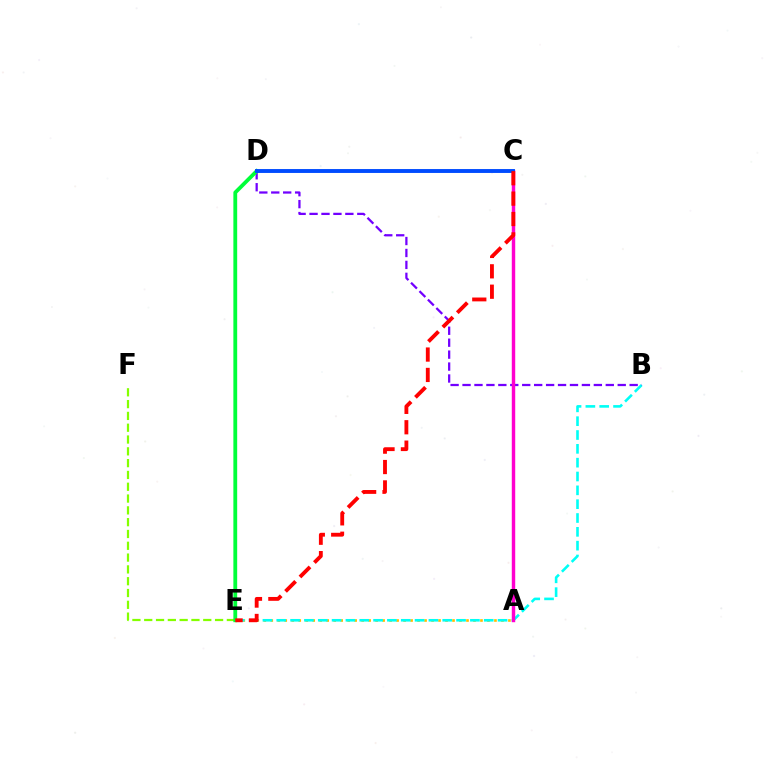{('A', 'E'): [{'color': '#ffbd00', 'line_style': 'dotted', 'thickness': 1.9}], ('E', 'F'): [{'color': '#84ff00', 'line_style': 'dashed', 'thickness': 1.6}], ('B', 'E'): [{'color': '#00fff6', 'line_style': 'dashed', 'thickness': 1.88}], ('B', 'D'): [{'color': '#7200ff', 'line_style': 'dashed', 'thickness': 1.62}], ('D', 'E'): [{'color': '#00ff39', 'line_style': 'solid', 'thickness': 2.74}], ('A', 'C'): [{'color': '#ff00cf', 'line_style': 'solid', 'thickness': 2.47}], ('C', 'D'): [{'color': '#004bff', 'line_style': 'solid', 'thickness': 2.81}], ('C', 'E'): [{'color': '#ff0000', 'line_style': 'dashed', 'thickness': 2.77}]}